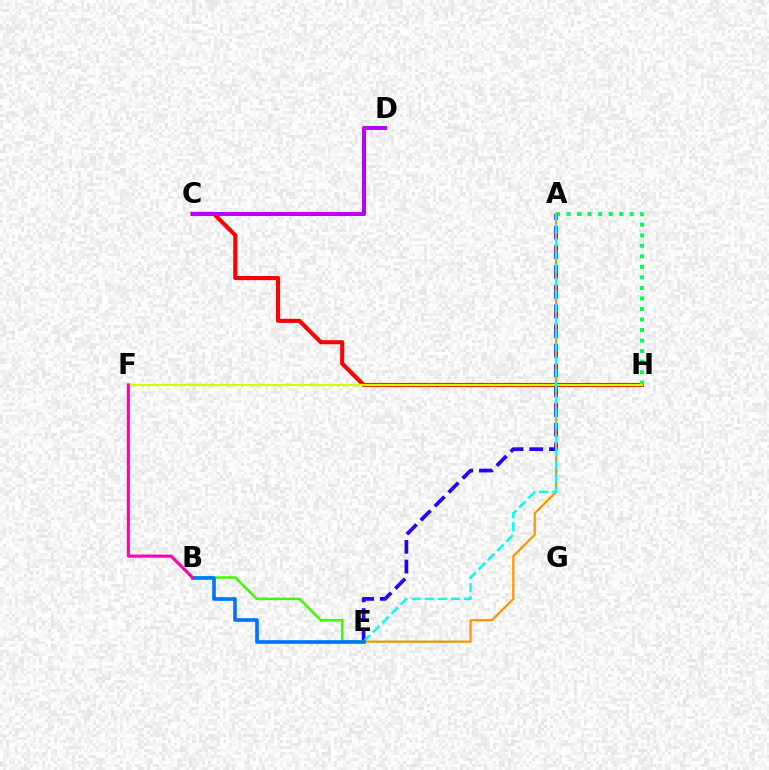{('C', 'H'): [{'color': '#ff0000', 'line_style': 'solid', 'thickness': 2.96}], ('A', 'H'): [{'color': '#00ff5c', 'line_style': 'dotted', 'thickness': 2.86}], ('C', 'D'): [{'color': '#b900ff', 'line_style': 'solid', 'thickness': 2.88}], ('A', 'E'): [{'color': '#2500ff', 'line_style': 'dashed', 'thickness': 2.68}, {'color': '#ff9400', 'line_style': 'solid', 'thickness': 1.61}, {'color': '#00fff6', 'line_style': 'dashed', 'thickness': 1.78}], ('F', 'H'): [{'color': '#d1ff00', 'line_style': 'solid', 'thickness': 1.62}], ('B', 'E'): [{'color': '#3dff00', 'line_style': 'solid', 'thickness': 1.83}, {'color': '#0074ff', 'line_style': 'solid', 'thickness': 2.61}], ('B', 'F'): [{'color': '#ff00ac', 'line_style': 'solid', 'thickness': 2.21}]}